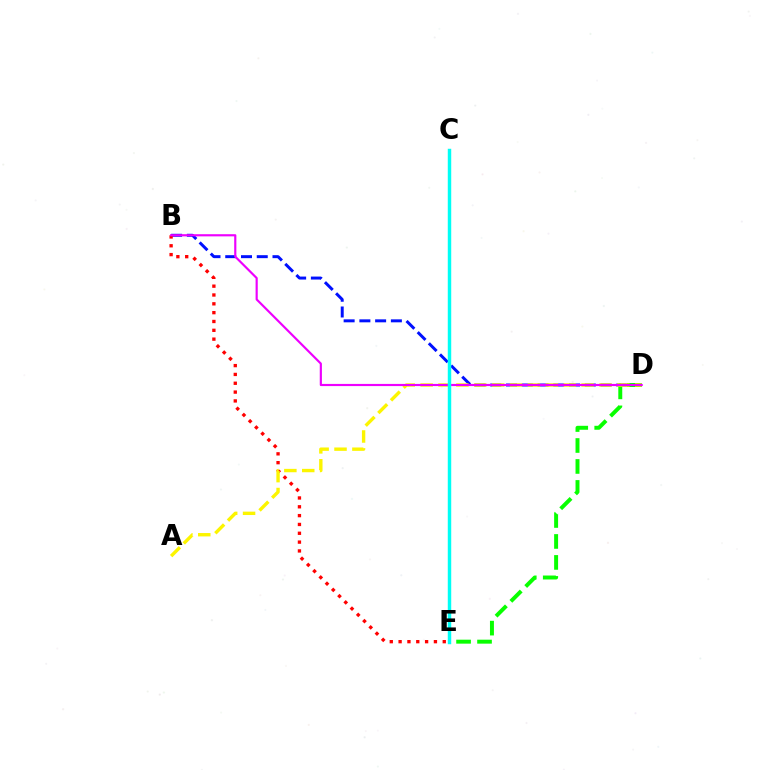{('B', 'D'): [{'color': '#0010ff', 'line_style': 'dashed', 'thickness': 2.14}, {'color': '#ee00ff', 'line_style': 'solid', 'thickness': 1.56}], ('D', 'E'): [{'color': '#08ff00', 'line_style': 'dashed', 'thickness': 2.85}], ('B', 'E'): [{'color': '#ff0000', 'line_style': 'dotted', 'thickness': 2.4}], ('A', 'D'): [{'color': '#fcf500', 'line_style': 'dashed', 'thickness': 2.43}], ('C', 'E'): [{'color': '#00fff6', 'line_style': 'solid', 'thickness': 2.48}]}